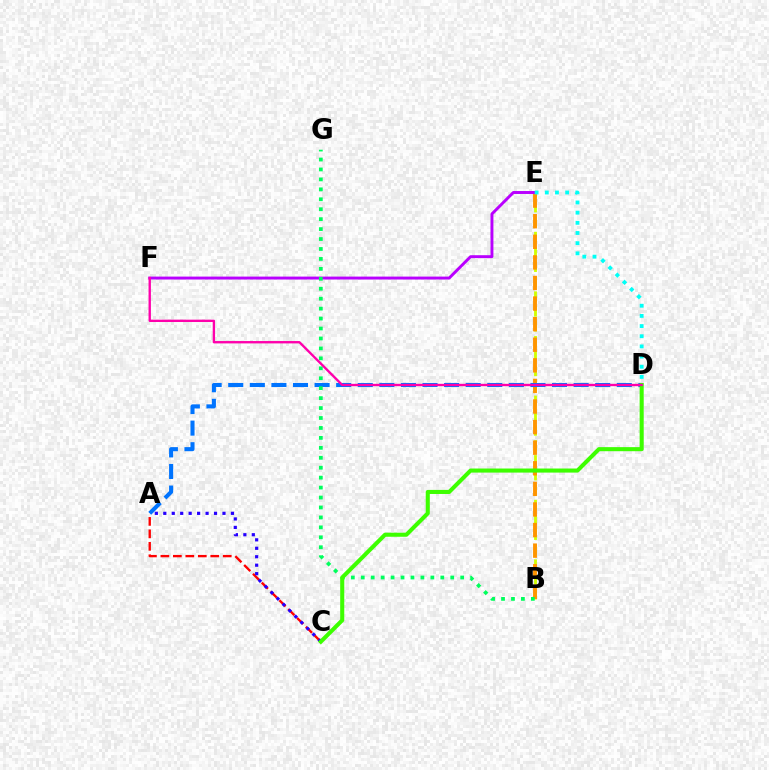{('B', 'E'): [{'color': '#d1ff00', 'line_style': 'dashed', 'thickness': 2.02}, {'color': '#ff9400', 'line_style': 'dashed', 'thickness': 2.8}], ('A', 'D'): [{'color': '#0074ff', 'line_style': 'dashed', 'thickness': 2.93}], ('A', 'C'): [{'color': '#ff0000', 'line_style': 'dashed', 'thickness': 1.69}, {'color': '#2500ff', 'line_style': 'dotted', 'thickness': 2.3}], ('E', 'F'): [{'color': '#b900ff', 'line_style': 'solid', 'thickness': 2.11}], ('B', 'G'): [{'color': '#00ff5c', 'line_style': 'dotted', 'thickness': 2.7}], ('C', 'D'): [{'color': '#3dff00', 'line_style': 'solid', 'thickness': 2.93}], ('D', 'F'): [{'color': '#ff00ac', 'line_style': 'solid', 'thickness': 1.7}], ('D', 'E'): [{'color': '#00fff6', 'line_style': 'dotted', 'thickness': 2.76}]}